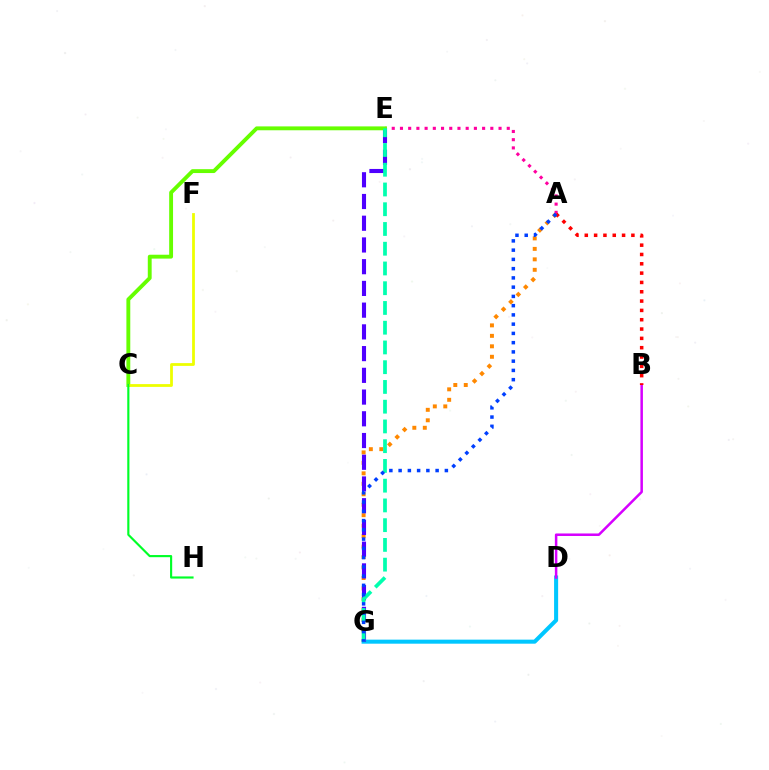{('A', 'G'): [{'color': '#ff8800', 'line_style': 'dotted', 'thickness': 2.84}, {'color': '#003fff', 'line_style': 'dotted', 'thickness': 2.51}], ('D', 'G'): [{'color': '#00c7ff', 'line_style': 'solid', 'thickness': 2.91}], ('A', 'E'): [{'color': '#ff00a0', 'line_style': 'dotted', 'thickness': 2.23}], ('E', 'G'): [{'color': '#4f00ff', 'line_style': 'dashed', 'thickness': 2.95}, {'color': '#00ffaf', 'line_style': 'dashed', 'thickness': 2.68}], ('B', 'D'): [{'color': '#d600ff', 'line_style': 'solid', 'thickness': 1.81}], ('A', 'B'): [{'color': '#ff0000', 'line_style': 'dotted', 'thickness': 2.53}], ('C', 'E'): [{'color': '#66ff00', 'line_style': 'solid', 'thickness': 2.79}], ('C', 'F'): [{'color': '#eeff00', 'line_style': 'solid', 'thickness': 2.01}], ('C', 'H'): [{'color': '#00ff27', 'line_style': 'solid', 'thickness': 1.55}]}